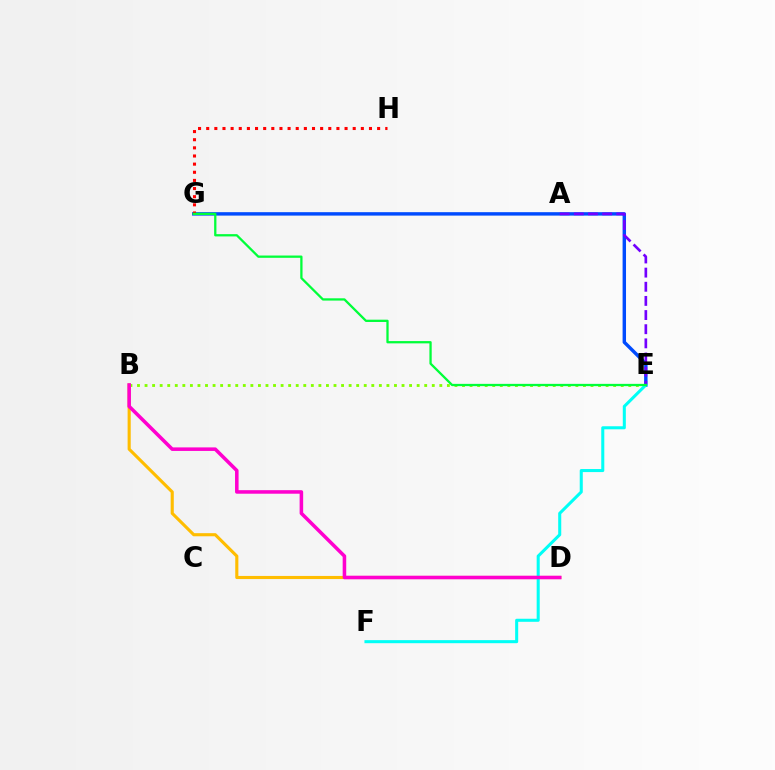{('B', 'E'): [{'color': '#84ff00', 'line_style': 'dotted', 'thickness': 2.05}], ('E', 'G'): [{'color': '#004bff', 'line_style': 'solid', 'thickness': 2.47}, {'color': '#00ff39', 'line_style': 'solid', 'thickness': 1.64}], ('B', 'D'): [{'color': '#ffbd00', 'line_style': 'solid', 'thickness': 2.24}, {'color': '#ff00cf', 'line_style': 'solid', 'thickness': 2.55}], ('E', 'F'): [{'color': '#00fff6', 'line_style': 'solid', 'thickness': 2.19}], ('G', 'H'): [{'color': '#ff0000', 'line_style': 'dotted', 'thickness': 2.21}], ('A', 'E'): [{'color': '#7200ff', 'line_style': 'dashed', 'thickness': 1.92}]}